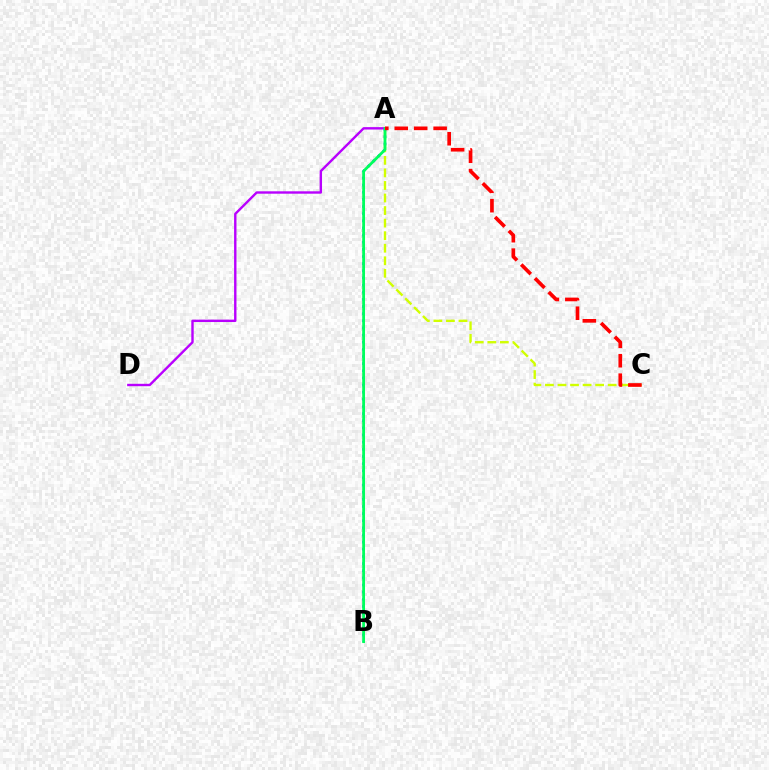{('A', 'D'): [{'color': '#b900ff', 'line_style': 'solid', 'thickness': 1.72}], ('A', 'B'): [{'color': '#0074ff', 'line_style': 'dotted', 'thickness': 1.94}, {'color': '#00ff5c', 'line_style': 'solid', 'thickness': 2.01}], ('A', 'C'): [{'color': '#d1ff00', 'line_style': 'dashed', 'thickness': 1.71}, {'color': '#ff0000', 'line_style': 'dashed', 'thickness': 2.64}]}